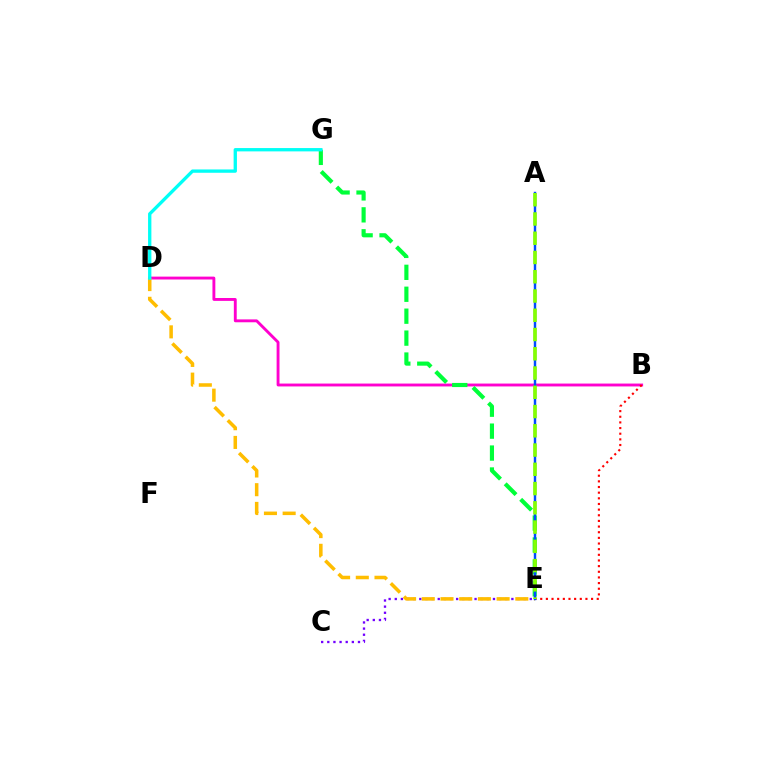{('C', 'E'): [{'color': '#7200ff', 'line_style': 'dotted', 'thickness': 1.67}], ('B', 'D'): [{'color': '#ff00cf', 'line_style': 'solid', 'thickness': 2.07}], ('E', 'G'): [{'color': '#00ff39', 'line_style': 'dashed', 'thickness': 2.98}], ('B', 'E'): [{'color': '#ff0000', 'line_style': 'dotted', 'thickness': 1.54}], ('D', 'E'): [{'color': '#ffbd00', 'line_style': 'dashed', 'thickness': 2.54}], ('D', 'G'): [{'color': '#00fff6', 'line_style': 'solid', 'thickness': 2.39}], ('A', 'E'): [{'color': '#004bff', 'line_style': 'solid', 'thickness': 1.76}, {'color': '#84ff00', 'line_style': 'dashed', 'thickness': 2.62}]}